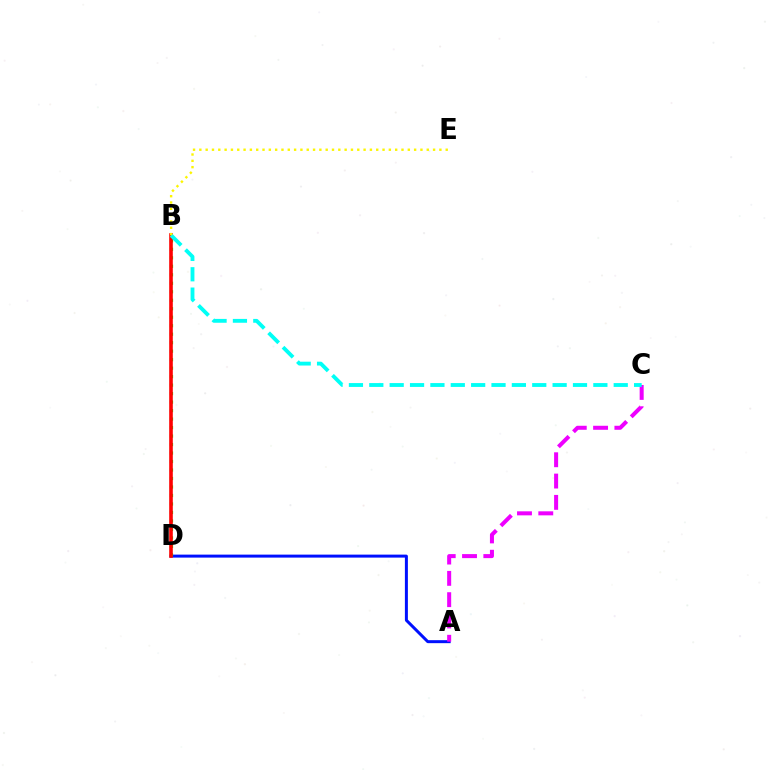{('A', 'D'): [{'color': '#0010ff', 'line_style': 'solid', 'thickness': 2.15}], ('A', 'C'): [{'color': '#ee00ff', 'line_style': 'dashed', 'thickness': 2.89}], ('B', 'D'): [{'color': '#08ff00', 'line_style': 'dotted', 'thickness': 2.31}, {'color': '#ff0000', 'line_style': 'solid', 'thickness': 2.59}], ('B', 'C'): [{'color': '#00fff6', 'line_style': 'dashed', 'thickness': 2.77}], ('B', 'E'): [{'color': '#fcf500', 'line_style': 'dotted', 'thickness': 1.72}]}